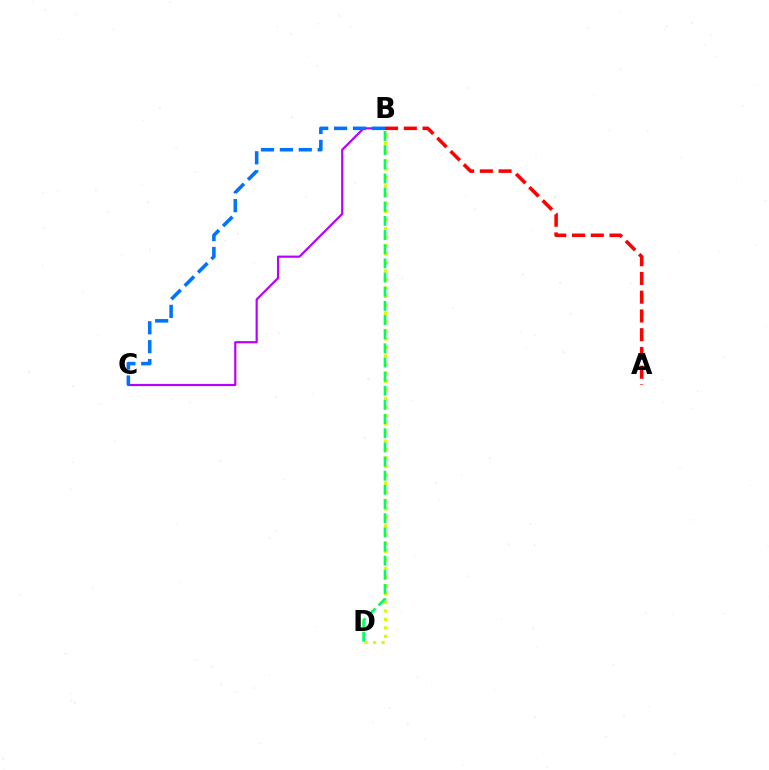{('B', 'C'): [{'color': '#b900ff', 'line_style': 'solid', 'thickness': 1.56}, {'color': '#0074ff', 'line_style': 'dashed', 'thickness': 2.57}], ('A', 'B'): [{'color': '#ff0000', 'line_style': 'dashed', 'thickness': 2.55}], ('B', 'D'): [{'color': '#d1ff00', 'line_style': 'dotted', 'thickness': 2.31}, {'color': '#00ff5c', 'line_style': 'dashed', 'thickness': 1.92}]}